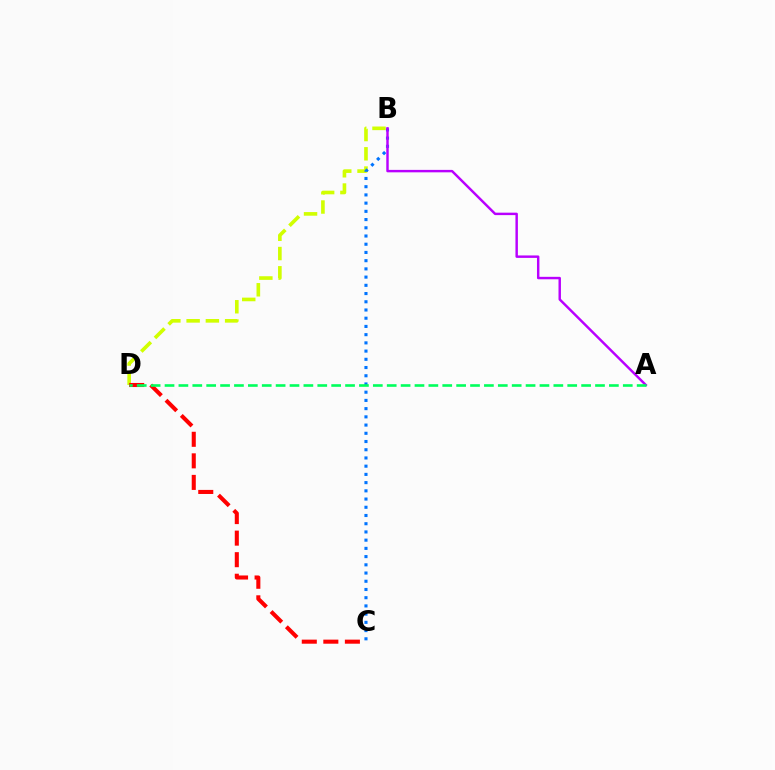{('B', 'D'): [{'color': '#d1ff00', 'line_style': 'dashed', 'thickness': 2.62}], ('C', 'D'): [{'color': '#ff0000', 'line_style': 'dashed', 'thickness': 2.93}], ('B', 'C'): [{'color': '#0074ff', 'line_style': 'dotted', 'thickness': 2.23}], ('A', 'B'): [{'color': '#b900ff', 'line_style': 'solid', 'thickness': 1.76}], ('A', 'D'): [{'color': '#00ff5c', 'line_style': 'dashed', 'thickness': 1.89}]}